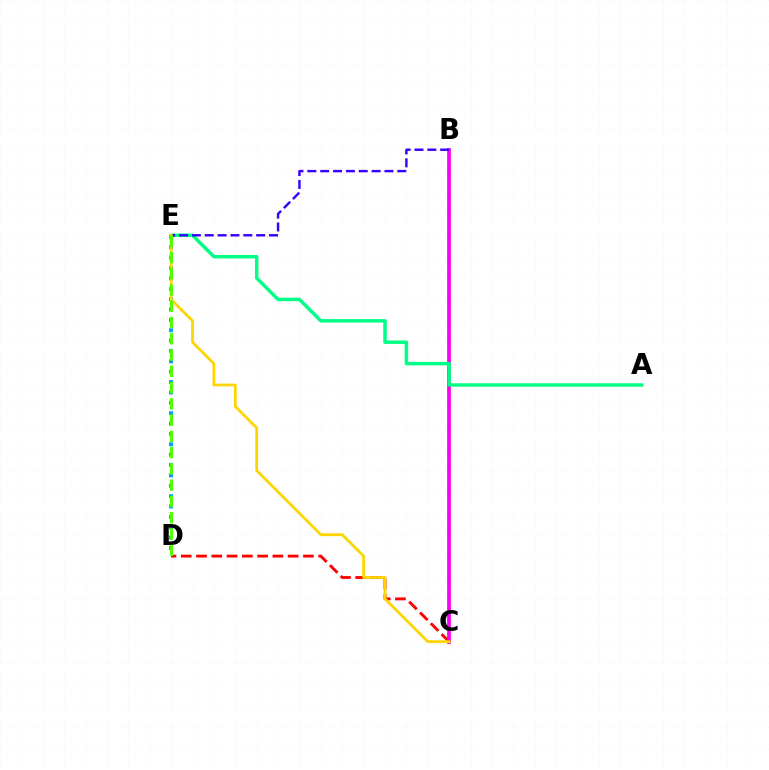{('C', 'D'): [{'color': '#ff0000', 'line_style': 'dashed', 'thickness': 2.08}], ('B', 'C'): [{'color': '#ff00ed', 'line_style': 'solid', 'thickness': 2.7}], ('D', 'E'): [{'color': '#009eff', 'line_style': 'dotted', 'thickness': 2.82}, {'color': '#4fff00', 'line_style': 'dashed', 'thickness': 2.21}], ('A', 'E'): [{'color': '#00ff86', 'line_style': 'solid', 'thickness': 2.5}], ('B', 'E'): [{'color': '#3700ff', 'line_style': 'dashed', 'thickness': 1.75}], ('C', 'E'): [{'color': '#ffd500', 'line_style': 'solid', 'thickness': 2.0}]}